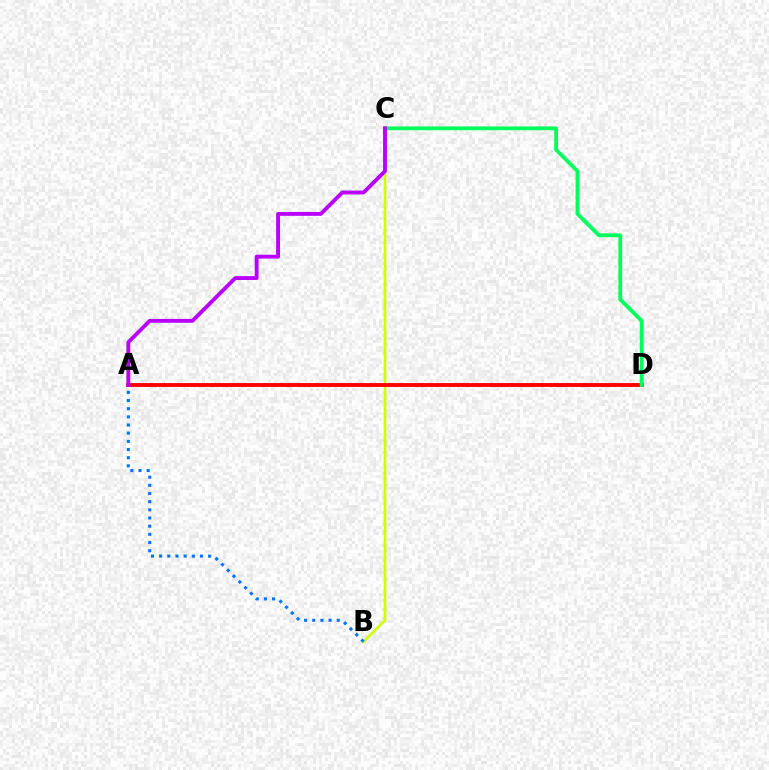{('B', 'C'): [{'color': '#d1ff00', 'line_style': 'solid', 'thickness': 1.92}], ('A', 'D'): [{'color': '#ff0000', 'line_style': 'solid', 'thickness': 2.79}], ('A', 'B'): [{'color': '#0074ff', 'line_style': 'dotted', 'thickness': 2.22}], ('C', 'D'): [{'color': '#00ff5c', 'line_style': 'solid', 'thickness': 2.74}], ('A', 'C'): [{'color': '#b900ff', 'line_style': 'solid', 'thickness': 2.78}]}